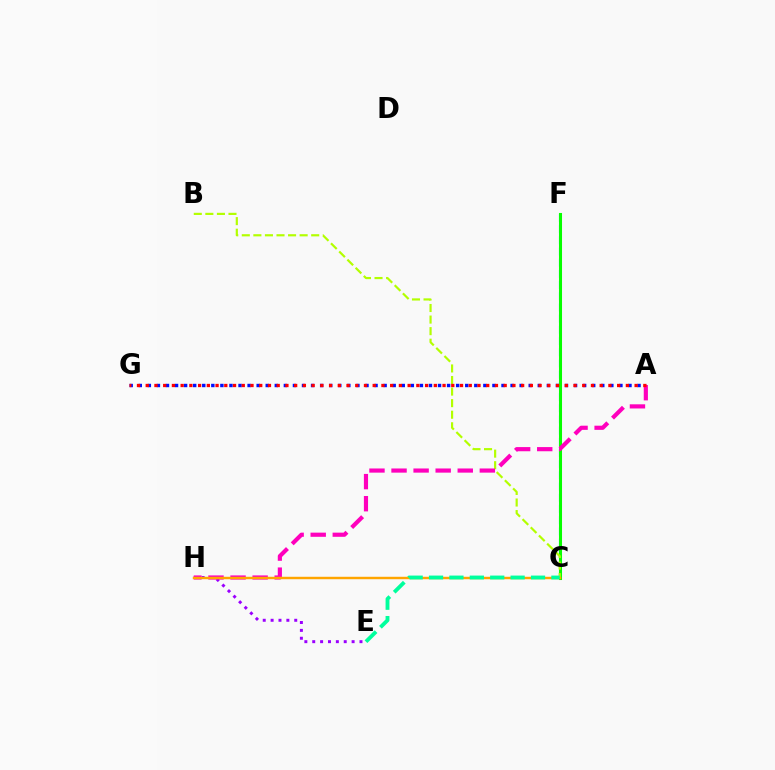{('A', 'G'): [{'color': '#0010ff', 'line_style': 'dotted', 'thickness': 2.46}, {'color': '#ff0000', 'line_style': 'dotted', 'thickness': 2.37}], ('C', 'F'): [{'color': '#00b5ff', 'line_style': 'dashed', 'thickness': 1.52}, {'color': '#08ff00', 'line_style': 'solid', 'thickness': 2.2}], ('E', 'H'): [{'color': '#9b00ff', 'line_style': 'dotted', 'thickness': 2.14}], ('B', 'C'): [{'color': '#b3ff00', 'line_style': 'dashed', 'thickness': 1.57}], ('A', 'H'): [{'color': '#ff00bd', 'line_style': 'dashed', 'thickness': 3.0}], ('C', 'H'): [{'color': '#ffa500', 'line_style': 'solid', 'thickness': 1.75}], ('C', 'E'): [{'color': '#00ff9d', 'line_style': 'dashed', 'thickness': 2.77}]}